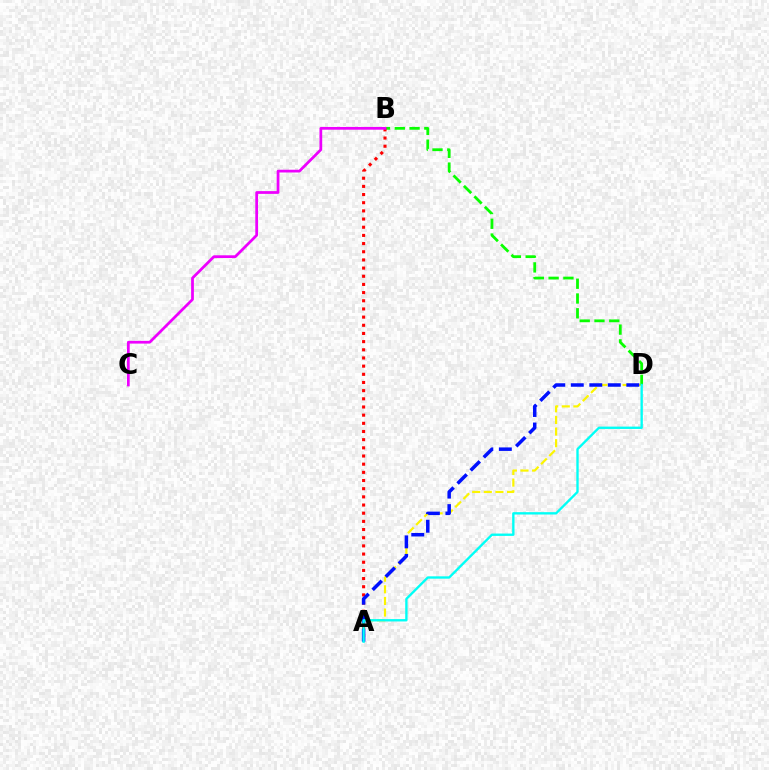{('A', 'D'): [{'color': '#fcf500', 'line_style': 'dashed', 'thickness': 1.58}, {'color': '#0010ff', 'line_style': 'dashed', 'thickness': 2.51}, {'color': '#00fff6', 'line_style': 'solid', 'thickness': 1.69}], ('B', 'D'): [{'color': '#08ff00', 'line_style': 'dashed', 'thickness': 2.01}], ('A', 'B'): [{'color': '#ff0000', 'line_style': 'dotted', 'thickness': 2.22}], ('B', 'C'): [{'color': '#ee00ff', 'line_style': 'solid', 'thickness': 1.98}]}